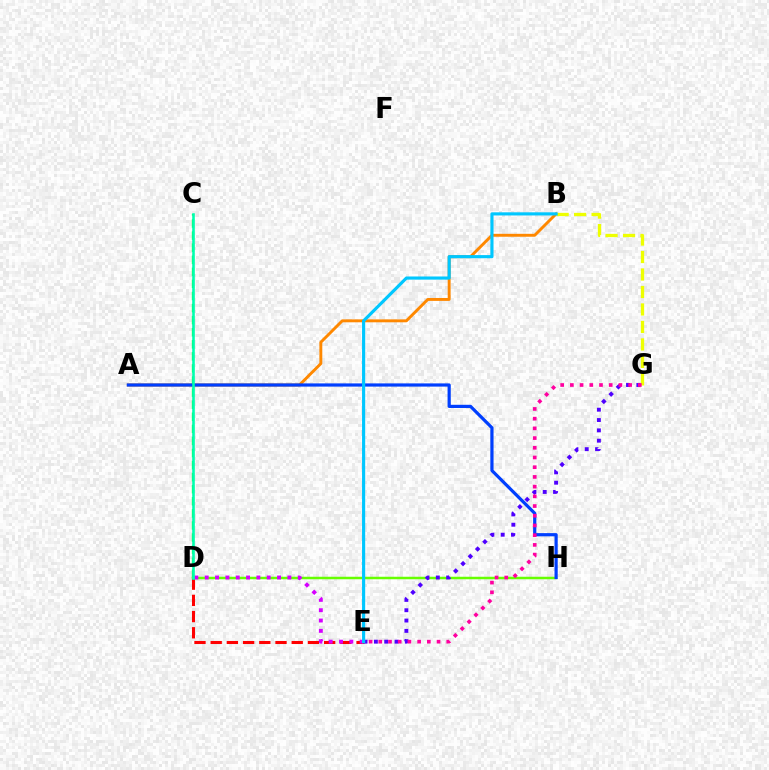{('A', 'B'): [{'color': '#ff8800', 'line_style': 'solid', 'thickness': 2.1}], ('D', 'E'): [{'color': '#ff0000', 'line_style': 'dashed', 'thickness': 2.2}, {'color': '#d600ff', 'line_style': 'dotted', 'thickness': 2.81}], ('C', 'D'): [{'color': '#00ff27', 'line_style': 'dashed', 'thickness': 1.64}, {'color': '#00ffaf', 'line_style': 'solid', 'thickness': 1.86}], ('D', 'H'): [{'color': '#66ff00', 'line_style': 'solid', 'thickness': 1.79}], ('A', 'H'): [{'color': '#003fff', 'line_style': 'solid', 'thickness': 2.3}], ('B', 'G'): [{'color': '#eeff00', 'line_style': 'dashed', 'thickness': 2.38}], ('E', 'G'): [{'color': '#4f00ff', 'line_style': 'dotted', 'thickness': 2.81}, {'color': '#ff00a0', 'line_style': 'dotted', 'thickness': 2.64}], ('B', 'E'): [{'color': '#00c7ff', 'line_style': 'solid', 'thickness': 2.26}]}